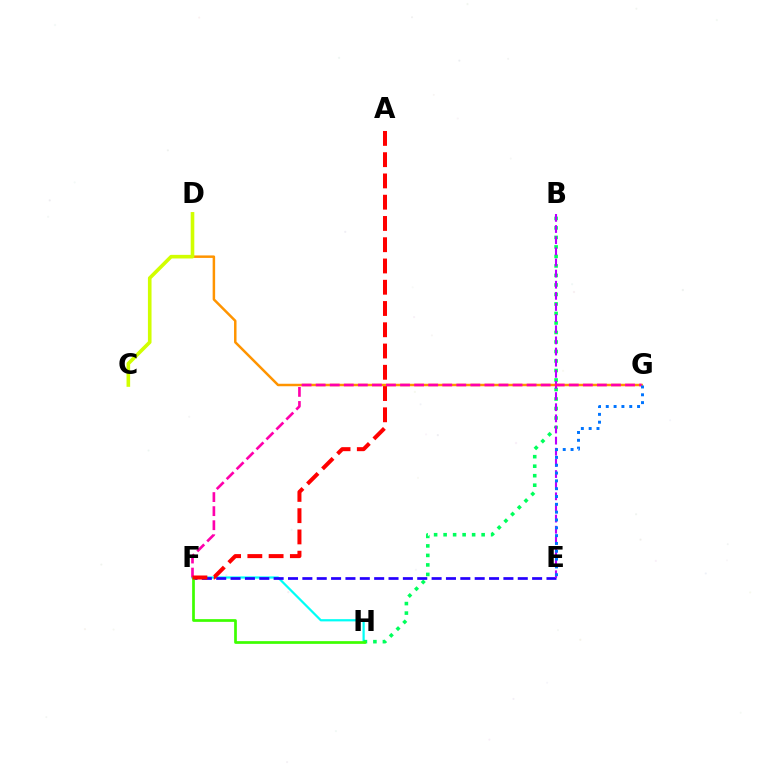{('D', 'G'): [{'color': '#ff9400', 'line_style': 'solid', 'thickness': 1.79}], ('F', 'H'): [{'color': '#00fff6', 'line_style': 'solid', 'thickness': 1.6}, {'color': '#3dff00', 'line_style': 'solid', 'thickness': 1.95}], ('C', 'D'): [{'color': '#d1ff00', 'line_style': 'solid', 'thickness': 2.6}], ('B', 'H'): [{'color': '#00ff5c', 'line_style': 'dotted', 'thickness': 2.58}], ('E', 'F'): [{'color': '#2500ff', 'line_style': 'dashed', 'thickness': 1.95}], ('B', 'E'): [{'color': '#b900ff', 'line_style': 'dashed', 'thickness': 1.51}], ('F', 'G'): [{'color': '#ff00ac', 'line_style': 'dashed', 'thickness': 1.91}], ('E', 'G'): [{'color': '#0074ff', 'line_style': 'dotted', 'thickness': 2.13}], ('A', 'F'): [{'color': '#ff0000', 'line_style': 'dashed', 'thickness': 2.89}]}